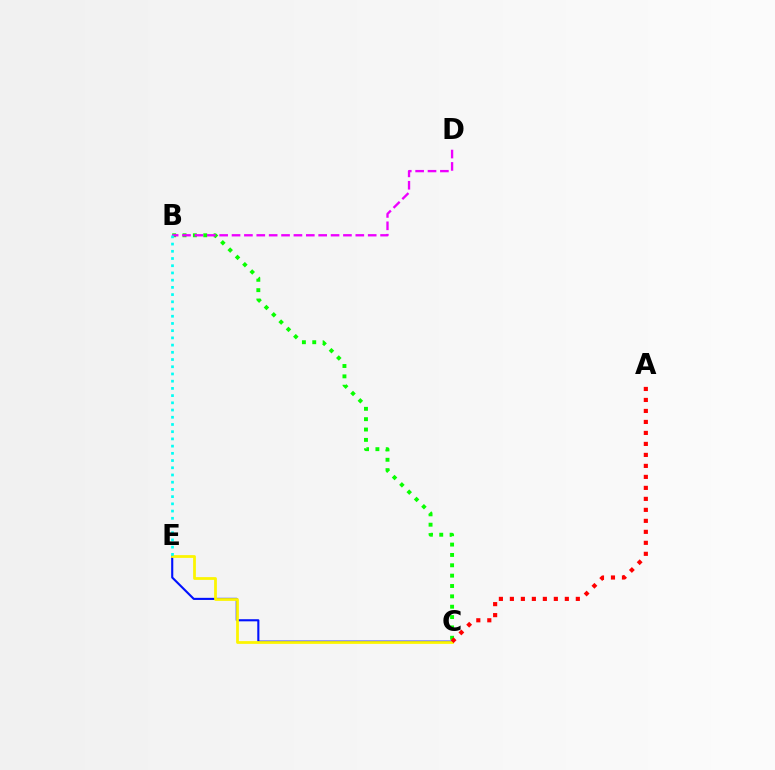{('B', 'C'): [{'color': '#08ff00', 'line_style': 'dotted', 'thickness': 2.81}], ('C', 'E'): [{'color': '#0010ff', 'line_style': 'solid', 'thickness': 1.52}, {'color': '#fcf500', 'line_style': 'solid', 'thickness': 1.99}], ('B', 'D'): [{'color': '#ee00ff', 'line_style': 'dashed', 'thickness': 1.68}], ('A', 'C'): [{'color': '#ff0000', 'line_style': 'dotted', 'thickness': 2.99}], ('B', 'E'): [{'color': '#00fff6', 'line_style': 'dotted', 'thickness': 1.96}]}